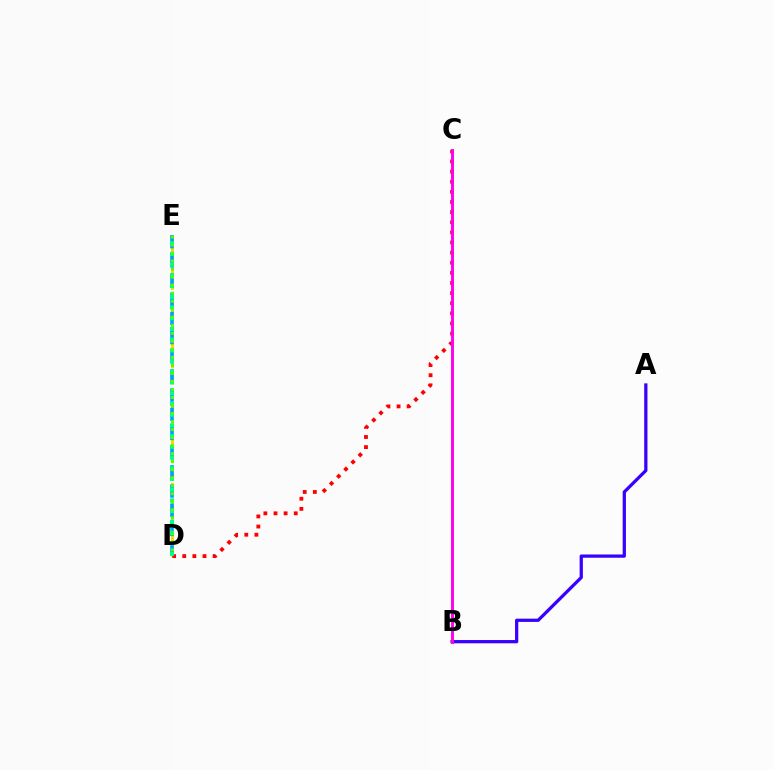{('A', 'B'): [{'color': '#3700ff', 'line_style': 'solid', 'thickness': 2.34}], ('D', 'E'): [{'color': '#ffd500', 'line_style': 'dashed', 'thickness': 2.13}, {'color': '#009eff', 'line_style': 'dashed', 'thickness': 2.61}, {'color': '#00ff86', 'line_style': 'dotted', 'thickness': 2.91}, {'color': '#4fff00', 'line_style': 'dotted', 'thickness': 2.18}], ('C', 'D'): [{'color': '#ff0000', 'line_style': 'dotted', 'thickness': 2.75}], ('B', 'C'): [{'color': '#ff00ed', 'line_style': 'solid', 'thickness': 2.09}]}